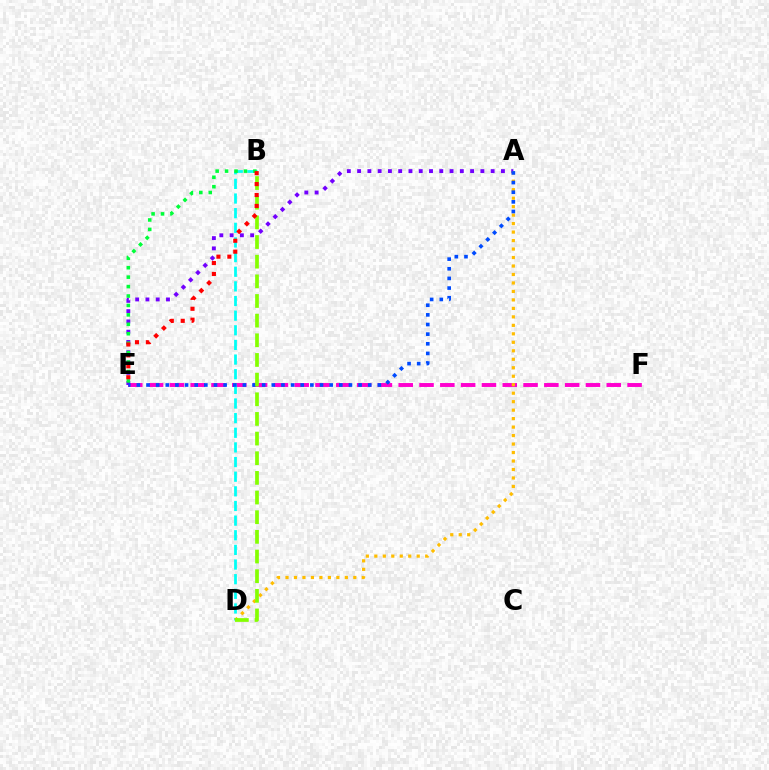{('E', 'F'): [{'color': '#ff00cf', 'line_style': 'dashed', 'thickness': 2.83}], ('B', 'D'): [{'color': '#00fff6', 'line_style': 'dashed', 'thickness': 1.99}, {'color': '#84ff00', 'line_style': 'dashed', 'thickness': 2.67}], ('A', 'E'): [{'color': '#7200ff', 'line_style': 'dotted', 'thickness': 2.79}, {'color': '#004bff', 'line_style': 'dotted', 'thickness': 2.62}], ('B', 'E'): [{'color': '#00ff39', 'line_style': 'dotted', 'thickness': 2.56}, {'color': '#ff0000', 'line_style': 'dotted', 'thickness': 2.97}], ('A', 'D'): [{'color': '#ffbd00', 'line_style': 'dotted', 'thickness': 2.3}]}